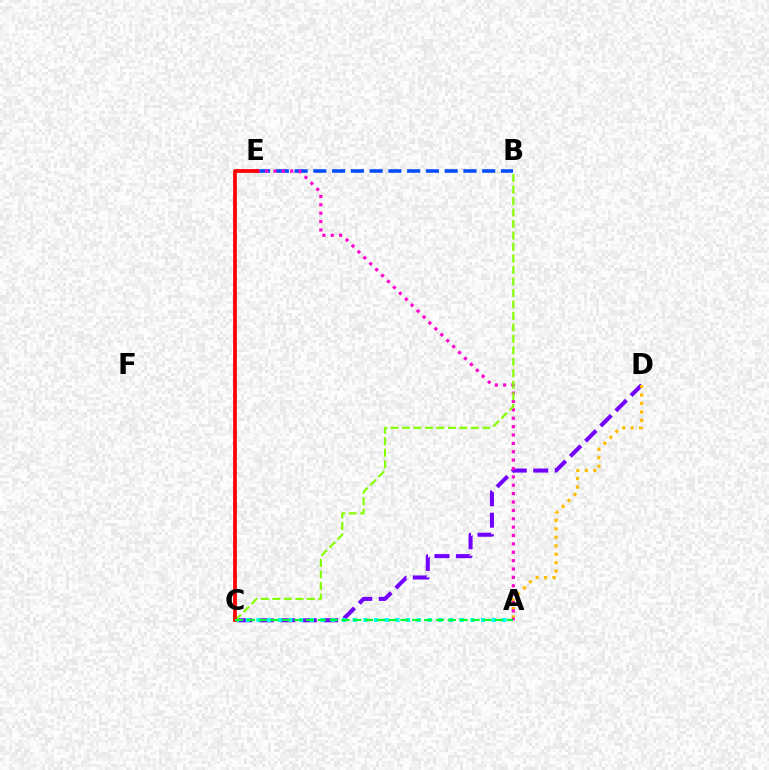{('C', 'D'): [{'color': '#7200ff', 'line_style': 'dashed', 'thickness': 2.92}], ('A', 'C'): [{'color': '#00fff6', 'line_style': 'dotted', 'thickness': 2.91}, {'color': '#00ff39', 'line_style': 'dashed', 'thickness': 1.61}], ('A', 'D'): [{'color': '#ffbd00', 'line_style': 'dotted', 'thickness': 2.3}], ('B', 'E'): [{'color': '#004bff', 'line_style': 'dashed', 'thickness': 2.55}], ('A', 'E'): [{'color': '#ff00cf', 'line_style': 'dotted', 'thickness': 2.28}], ('B', 'C'): [{'color': '#84ff00', 'line_style': 'dashed', 'thickness': 1.56}], ('C', 'E'): [{'color': '#ff0000', 'line_style': 'solid', 'thickness': 2.71}]}